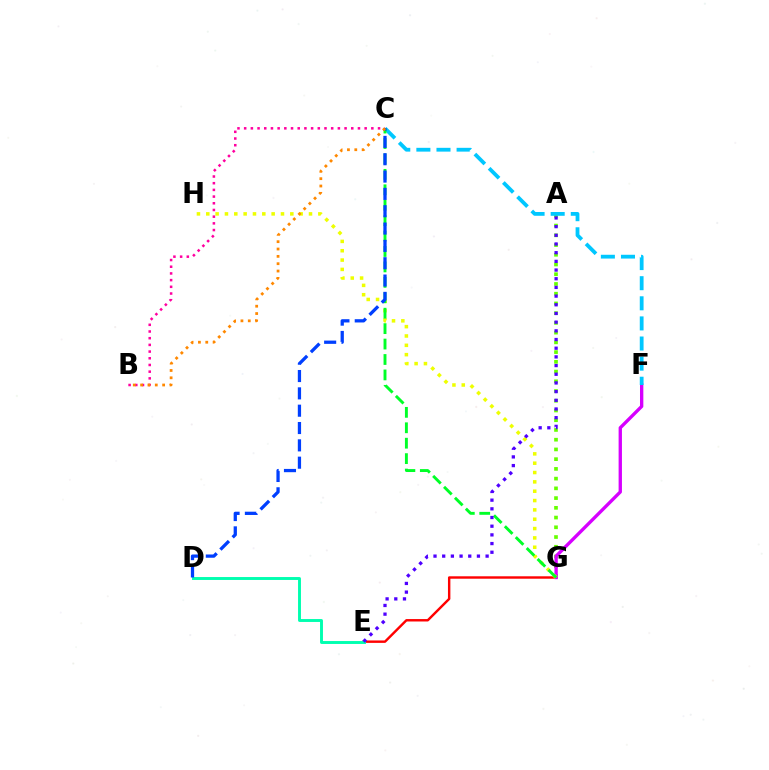{('E', 'G'): [{'color': '#ff0000', 'line_style': 'solid', 'thickness': 1.74}], ('A', 'G'): [{'color': '#66ff00', 'line_style': 'dotted', 'thickness': 2.64}], ('F', 'G'): [{'color': '#d600ff', 'line_style': 'solid', 'thickness': 2.4}], ('G', 'H'): [{'color': '#eeff00', 'line_style': 'dotted', 'thickness': 2.54}], ('C', 'F'): [{'color': '#00c7ff', 'line_style': 'dashed', 'thickness': 2.73}], ('C', 'G'): [{'color': '#00ff27', 'line_style': 'dashed', 'thickness': 2.1}], ('D', 'E'): [{'color': '#00ffaf', 'line_style': 'solid', 'thickness': 2.11}], ('B', 'C'): [{'color': '#ff00a0', 'line_style': 'dotted', 'thickness': 1.82}, {'color': '#ff8800', 'line_style': 'dotted', 'thickness': 1.99}], ('C', 'D'): [{'color': '#003fff', 'line_style': 'dashed', 'thickness': 2.35}], ('A', 'E'): [{'color': '#4f00ff', 'line_style': 'dotted', 'thickness': 2.36}]}